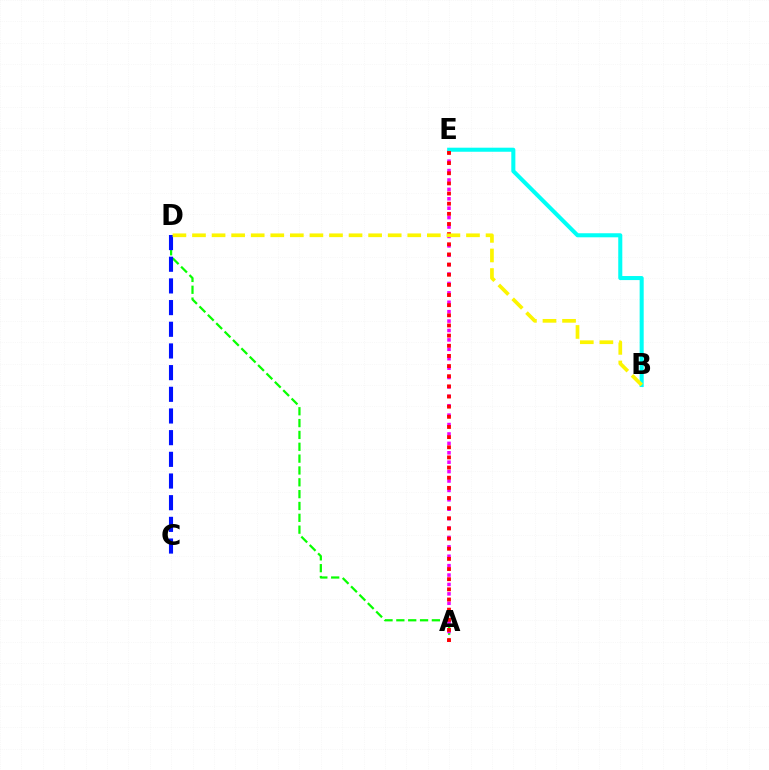{('A', 'D'): [{'color': '#08ff00', 'line_style': 'dashed', 'thickness': 1.61}], ('A', 'E'): [{'color': '#ee00ff', 'line_style': 'dotted', 'thickness': 2.56}, {'color': '#ff0000', 'line_style': 'dotted', 'thickness': 2.76}], ('B', 'E'): [{'color': '#00fff6', 'line_style': 'solid', 'thickness': 2.92}], ('C', 'D'): [{'color': '#0010ff', 'line_style': 'dashed', 'thickness': 2.94}], ('B', 'D'): [{'color': '#fcf500', 'line_style': 'dashed', 'thickness': 2.66}]}